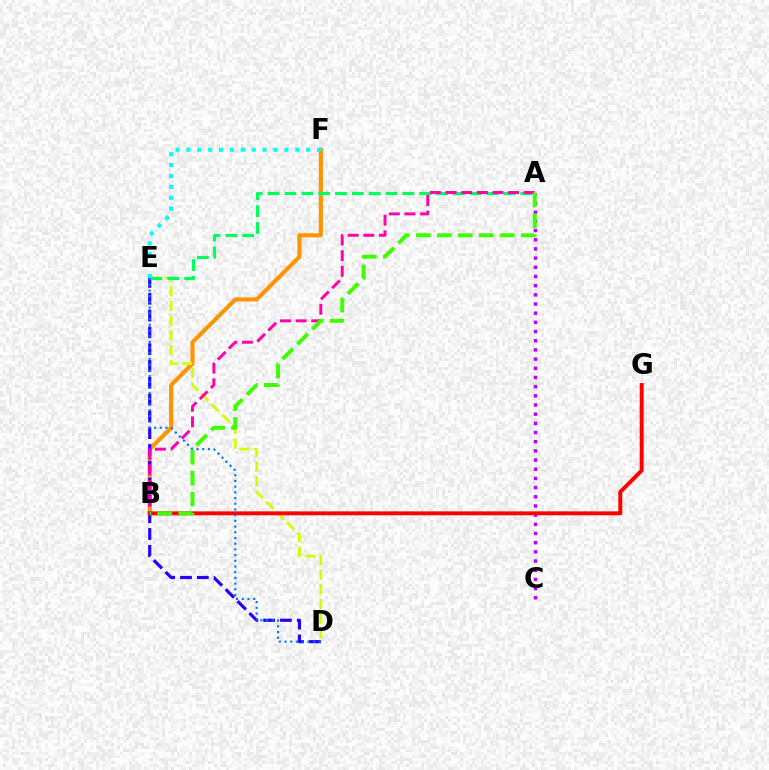{('B', 'F'): [{'color': '#ff9400', 'line_style': 'solid', 'thickness': 2.96}], ('A', 'C'): [{'color': '#b900ff', 'line_style': 'dotted', 'thickness': 2.49}], ('D', 'E'): [{'color': '#d1ff00', 'line_style': 'dashed', 'thickness': 2.0}, {'color': '#2500ff', 'line_style': 'dashed', 'thickness': 2.28}, {'color': '#0074ff', 'line_style': 'dotted', 'thickness': 1.55}], ('E', 'F'): [{'color': '#00fff6', 'line_style': 'dotted', 'thickness': 2.96}], ('A', 'E'): [{'color': '#00ff5c', 'line_style': 'dashed', 'thickness': 2.29}], ('A', 'B'): [{'color': '#ff00ac', 'line_style': 'dashed', 'thickness': 2.12}, {'color': '#3dff00', 'line_style': 'dashed', 'thickness': 2.85}], ('B', 'G'): [{'color': '#ff0000', 'line_style': 'solid', 'thickness': 2.83}]}